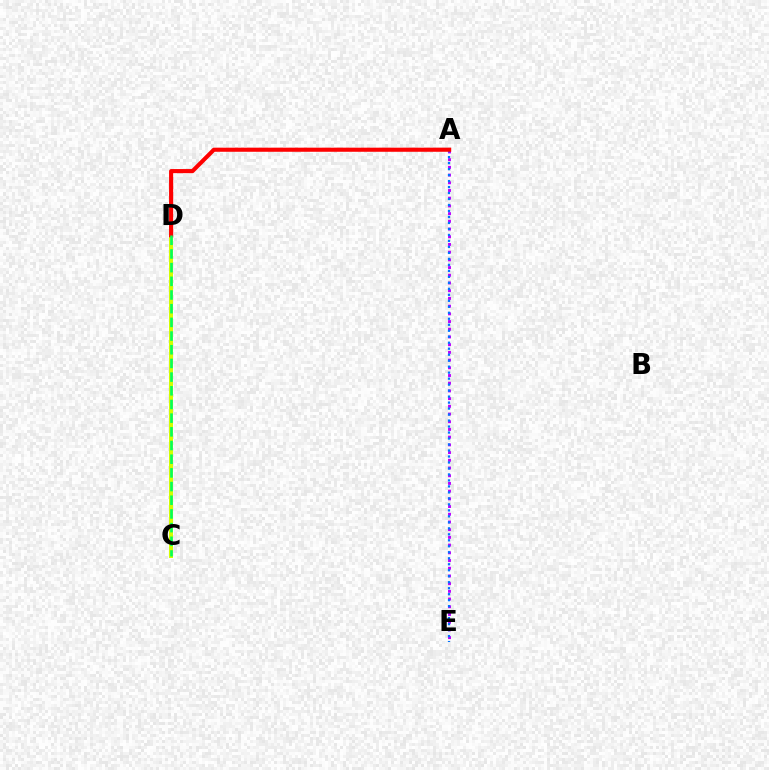{('C', 'D'): [{'color': '#d1ff00', 'line_style': 'solid', 'thickness': 2.86}, {'color': '#00ff5c', 'line_style': 'dashed', 'thickness': 1.86}], ('A', 'E'): [{'color': '#b900ff', 'line_style': 'dotted', 'thickness': 2.09}, {'color': '#0074ff', 'line_style': 'dotted', 'thickness': 1.63}], ('A', 'D'): [{'color': '#ff0000', 'line_style': 'solid', 'thickness': 2.96}]}